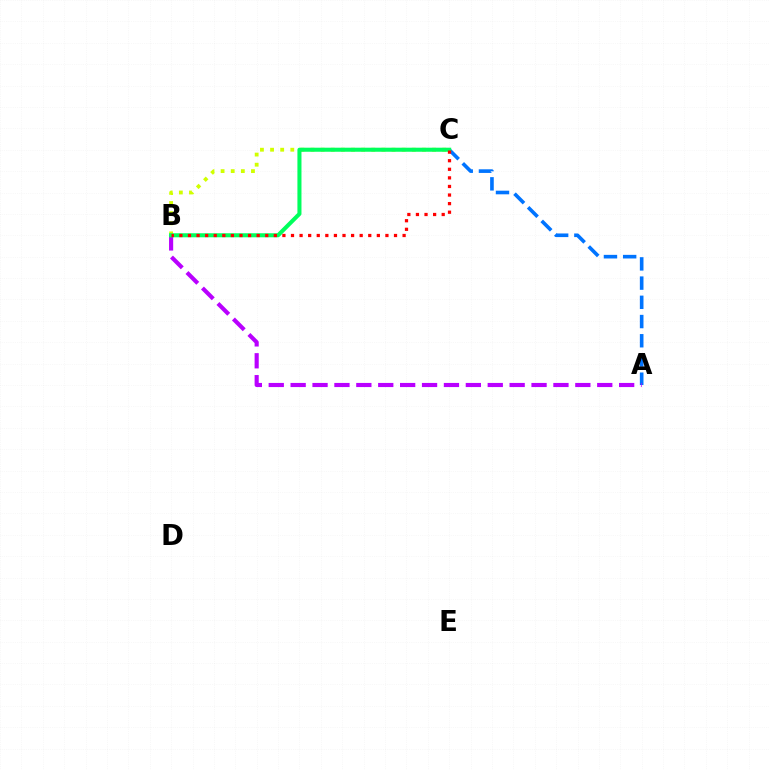{('B', 'C'): [{'color': '#d1ff00', 'line_style': 'dotted', 'thickness': 2.75}, {'color': '#00ff5c', 'line_style': 'solid', 'thickness': 2.92}, {'color': '#ff0000', 'line_style': 'dotted', 'thickness': 2.33}], ('A', 'C'): [{'color': '#0074ff', 'line_style': 'dashed', 'thickness': 2.61}], ('A', 'B'): [{'color': '#b900ff', 'line_style': 'dashed', 'thickness': 2.98}]}